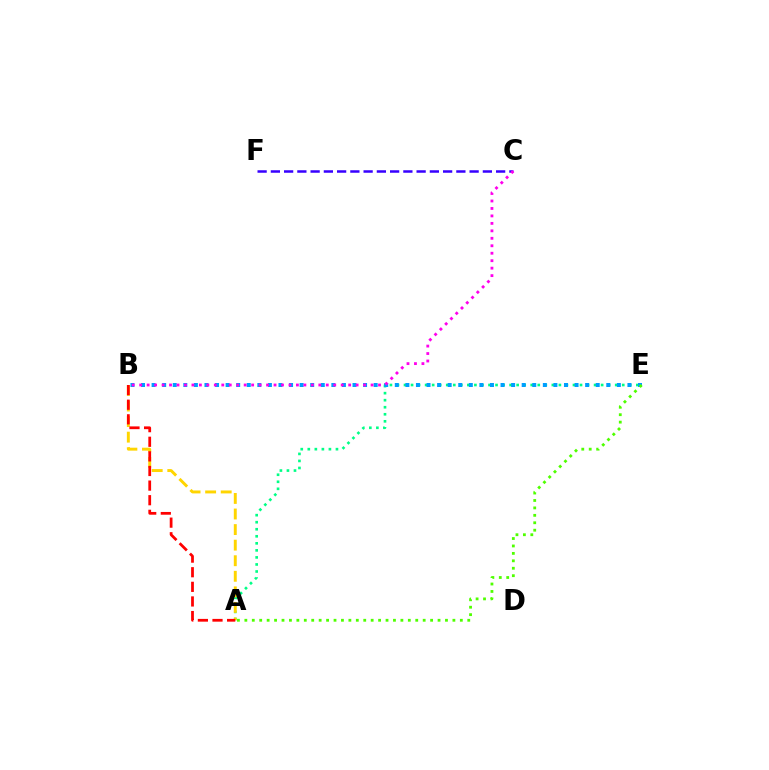{('A', 'E'): [{'color': '#00ff86', 'line_style': 'dotted', 'thickness': 1.91}, {'color': '#4fff00', 'line_style': 'dotted', 'thickness': 2.02}], ('A', 'B'): [{'color': '#ffd500', 'line_style': 'dashed', 'thickness': 2.12}, {'color': '#ff0000', 'line_style': 'dashed', 'thickness': 1.98}], ('C', 'F'): [{'color': '#3700ff', 'line_style': 'dashed', 'thickness': 1.8}], ('B', 'E'): [{'color': '#009eff', 'line_style': 'dotted', 'thickness': 2.87}], ('B', 'C'): [{'color': '#ff00ed', 'line_style': 'dotted', 'thickness': 2.03}]}